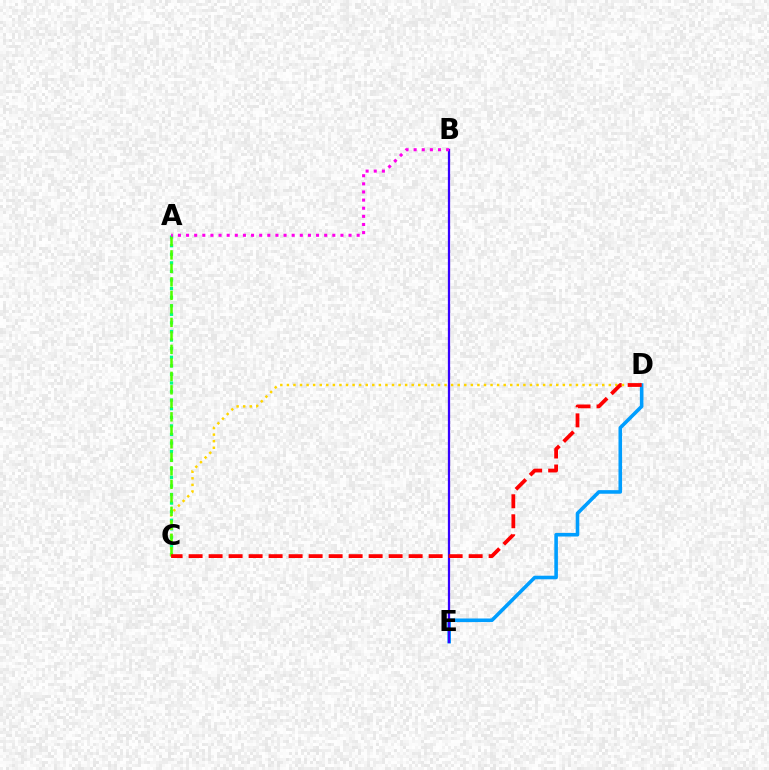{('D', 'E'): [{'color': '#009eff', 'line_style': 'solid', 'thickness': 2.58}], ('B', 'E'): [{'color': '#3700ff', 'line_style': 'solid', 'thickness': 1.62}], ('A', 'C'): [{'color': '#00ff86', 'line_style': 'dotted', 'thickness': 2.33}, {'color': '#4fff00', 'line_style': 'dashed', 'thickness': 1.83}], ('C', 'D'): [{'color': '#ffd500', 'line_style': 'dotted', 'thickness': 1.79}, {'color': '#ff0000', 'line_style': 'dashed', 'thickness': 2.72}], ('A', 'B'): [{'color': '#ff00ed', 'line_style': 'dotted', 'thickness': 2.21}]}